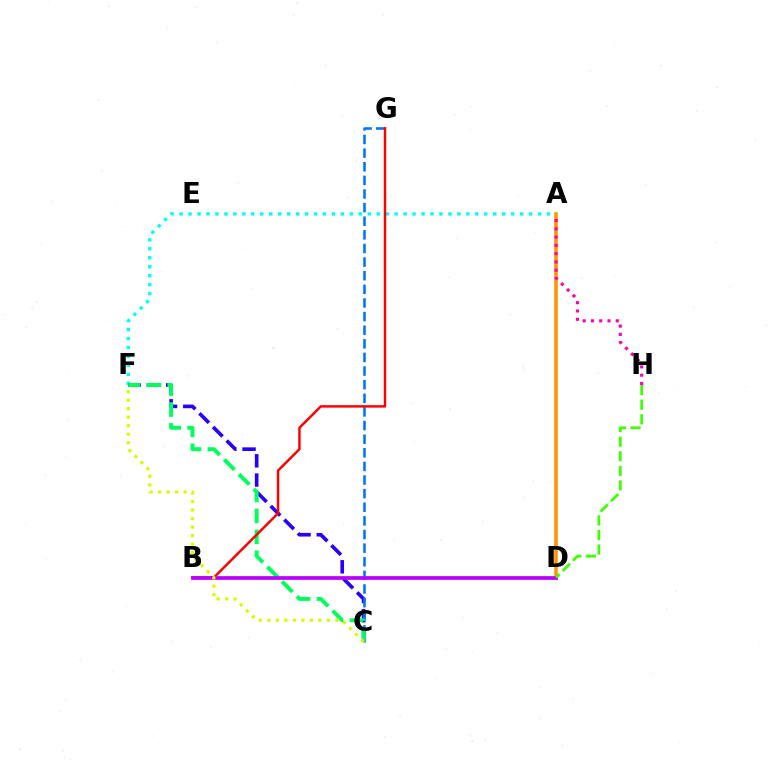{('A', 'F'): [{'color': '#00fff6', 'line_style': 'dotted', 'thickness': 2.43}], ('A', 'D'): [{'color': '#ff9400', 'line_style': 'solid', 'thickness': 2.56}], ('C', 'F'): [{'color': '#2500ff', 'line_style': 'dashed', 'thickness': 2.61}, {'color': '#00ff5c', 'line_style': 'dashed', 'thickness': 2.83}, {'color': '#d1ff00', 'line_style': 'dotted', 'thickness': 2.31}], ('C', 'G'): [{'color': '#0074ff', 'line_style': 'dashed', 'thickness': 1.85}], ('A', 'H'): [{'color': '#ff00ac', 'line_style': 'dotted', 'thickness': 2.25}], ('B', 'G'): [{'color': '#ff0000', 'line_style': 'solid', 'thickness': 1.77}], ('B', 'D'): [{'color': '#b900ff', 'line_style': 'solid', 'thickness': 2.67}], ('D', 'H'): [{'color': '#3dff00', 'line_style': 'dashed', 'thickness': 1.98}]}